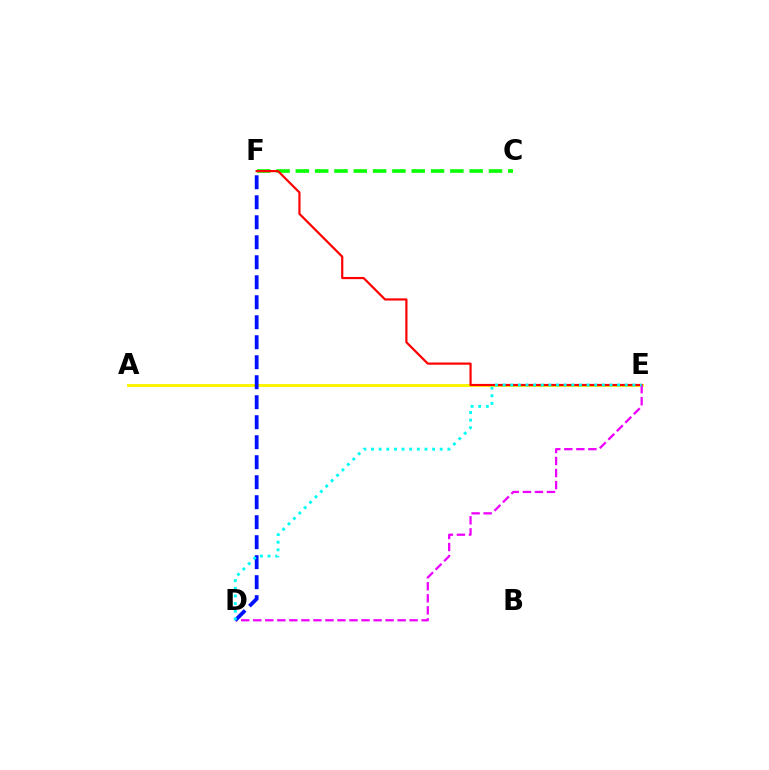{('C', 'F'): [{'color': '#08ff00', 'line_style': 'dashed', 'thickness': 2.62}], ('A', 'E'): [{'color': '#fcf500', 'line_style': 'solid', 'thickness': 2.09}], ('E', 'F'): [{'color': '#ff0000', 'line_style': 'solid', 'thickness': 1.58}], ('D', 'E'): [{'color': '#ee00ff', 'line_style': 'dashed', 'thickness': 1.63}, {'color': '#00fff6', 'line_style': 'dotted', 'thickness': 2.07}], ('D', 'F'): [{'color': '#0010ff', 'line_style': 'dashed', 'thickness': 2.72}]}